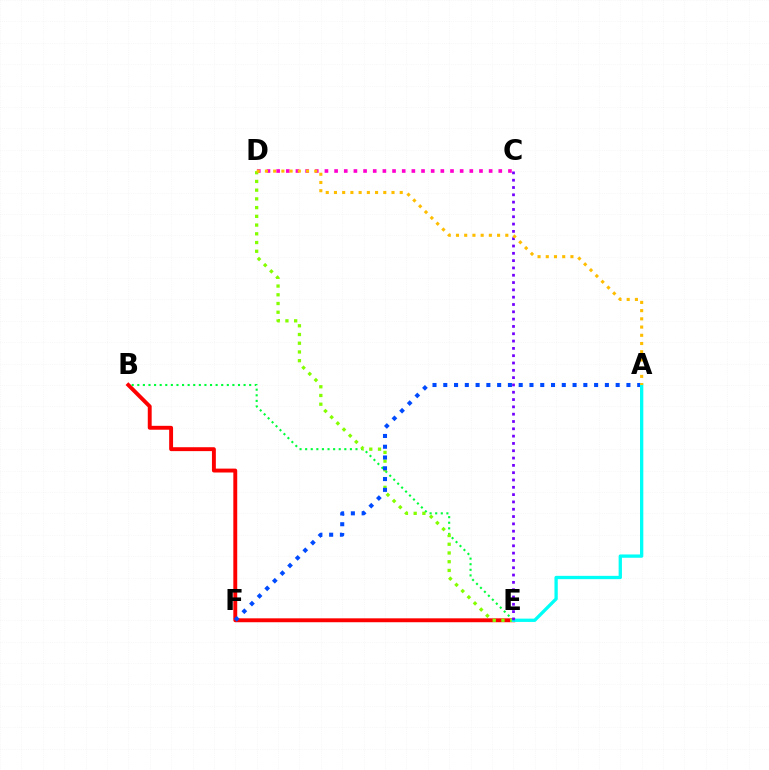{('C', 'D'): [{'color': '#ff00cf', 'line_style': 'dotted', 'thickness': 2.62}], ('B', 'E'): [{'color': '#ff0000', 'line_style': 'solid', 'thickness': 2.81}, {'color': '#00ff39', 'line_style': 'dotted', 'thickness': 1.52}], ('D', 'E'): [{'color': '#84ff00', 'line_style': 'dotted', 'thickness': 2.37}], ('A', 'F'): [{'color': '#004bff', 'line_style': 'dotted', 'thickness': 2.93}], ('A', 'E'): [{'color': '#00fff6', 'line_style': 'solid', 'thickness': 2.39}], ('C', 'E'): [{'color': '#7200ff', 'line_style': 'dotted', 'thickness': 1.99}], ('A', 'D'): [{'color': '#ffbd00', 'line_style': 'dotted', 'thickness': 2.23}]}